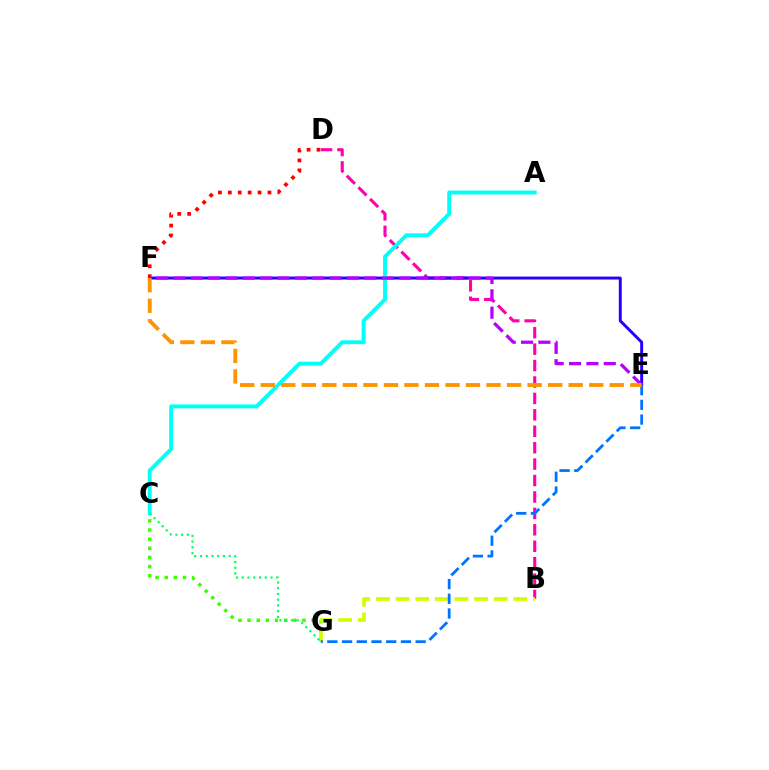{('C', 'G'): [{'color': '#3dff00', 'line_style': 'dotted', 'thickness': 2.48}, {'color': '#00ff5c', 'line_style': 'dotted', 'thickness': 1.56}], ('B', 'D'): [{'color': '#ff00ac', 'line_style': 'dashed', 'thickness': 2.23}], ('E', 'F'): [{'color': '#2500ff', 'line_style': 'solid', 'thickness': 2.12}, {'color': '#b900ff', 'line_style': 'dashed', 'thickness': 2.36}, {'color': '#ff9400', 'line_style': 'dashed', 'thickness': 2.79}], ('B', 'G'): [{'color': '#d1ff00', 'line_style': 'dashed', 'thickness': 2.66}], ('E', 'G'): [{'color': '#0074ff', 'line_style': 'dashed', 'thickness': 2.0}], ('A', 'C'): [{'color': '#00fff6', 'line_style': 'solid', 'thickness': 2.8}], ('D', 'F'): [{'color': '#ff0000', 'line_style': 'dotted', 'thickness': 2.69}]}